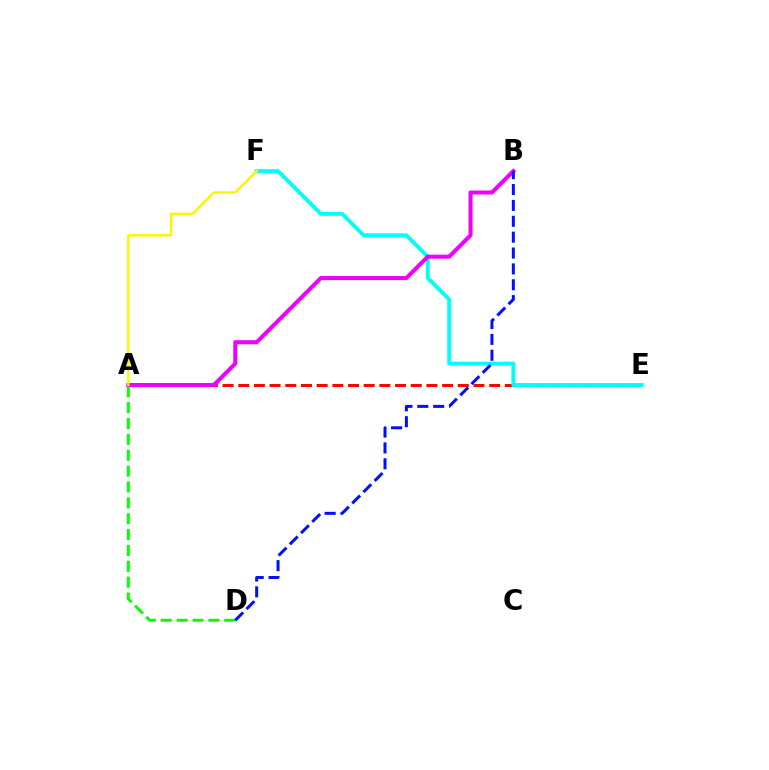{('A', 'E'): [{'color': '#ff0000', 'line_style': 'dashed', 'thickness': 2.13}], ('A', 'D'): [{'color': '#08ff00', 'line_style': 'dashed', 'thickness': 2.16}], ('E', 'F'): [{'color': '#00fff6', 'line_style': 'solid', 'thickness': 2.79}], ('A', 'B'): [{'color': '#ee00ff', 'line_style': 'solid', 'thickness': 2.9}], ('B', 'D'): [{'color': '#0010ff', 'line_style': 'dashed', 'thickness': 2.16}], ('A', 'F'): [{'color': '#fcf500', 'line_style': 'solid', 'thickness': 1.79}]}